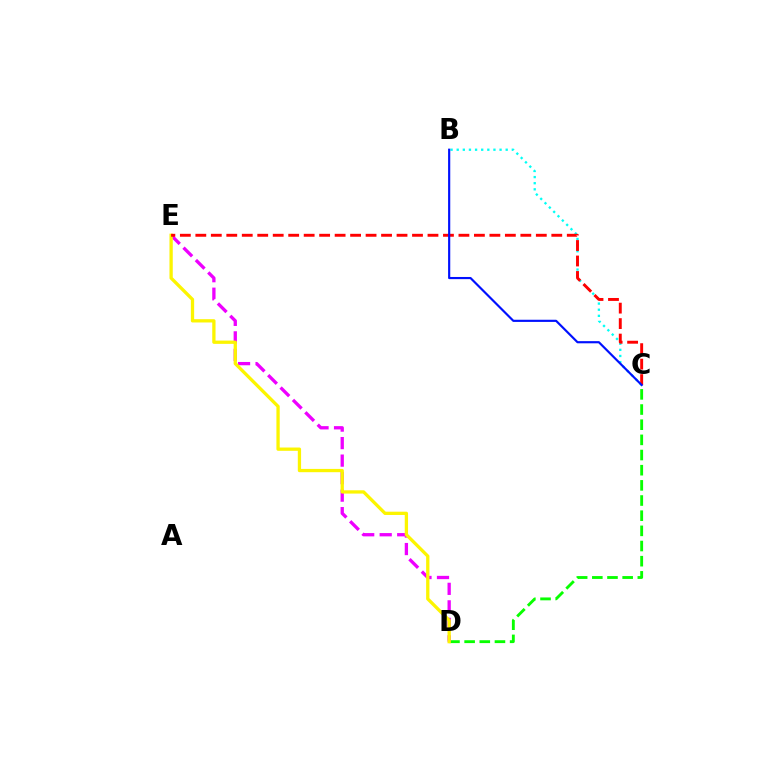{('C', 'D'): [{'color': '#08ff00', 'line_style': 'dashed', 'thickness': 2.06}], ('D', 'E'): [{'color': '#ee00ff', 'line_style': 'dashed', 'thickness': 2.38}, {'color': '#fcf500', 'line_style': 'solid', 'thickness': 2.37}], ('B', 'C'): [{'color': '#00fff6', 'line_style': 'dotted', 'thickness': 1.66}, {'color': '#0010ff', 'line_style': 'solid', 'thickness': 1.56}], ('C', 'E'): [{'color': '#ff0000', 'line_style': 'dashed', 'thickness': 2.1}]}